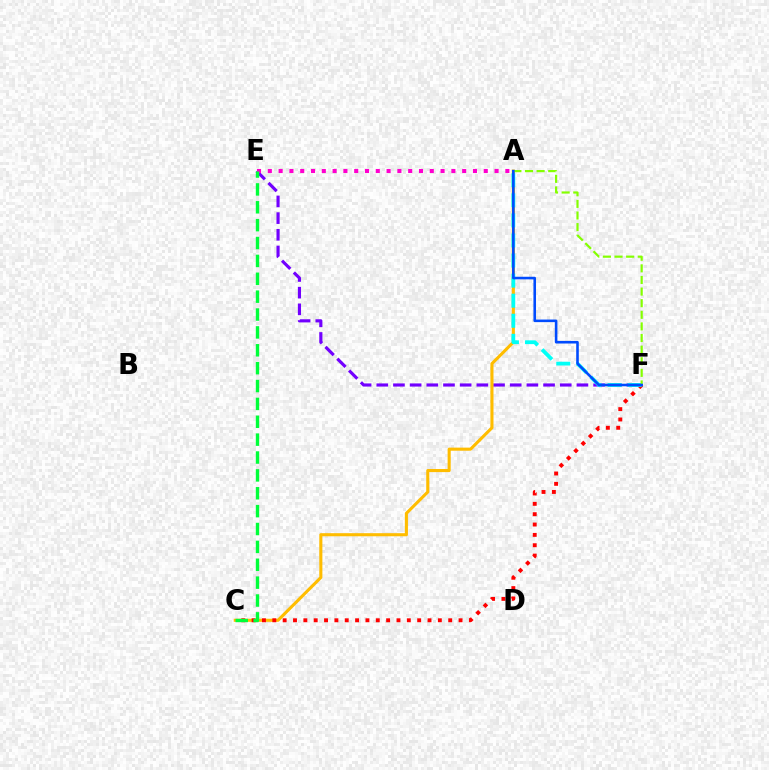{('E', 'F'): [{'color': '#7200ff', 'line_style': 'dashed', 'thickness': 2.27}], ('A', 'C'): [{'color': '#ffbd00', 'line_style': 'solid', 'thickness': 2.22}], ('A', 'E'): [{'color': '#ff00cf', 'line_style': 'dotted', 'thickness': 2.93}], ('C', 'F'): [{'color': '#ff0000', 'line_style': 'dotted', 'thickness': 2.81}], ('A', 'F'): [{'color': '#00fff6', 'line_style': 'dashed', 'thickness': 2.73}, {'color': '#84ff00', 'line_style': 'dashed', 'thickness': 1.58}, {'color': '#004bff', 'line_style': 'solid', 'thickness': 1.86}], ('C', 'E'): [{'color': '#00ff39', 'line_style': 'dashed', 'thickness': 2.43}]}